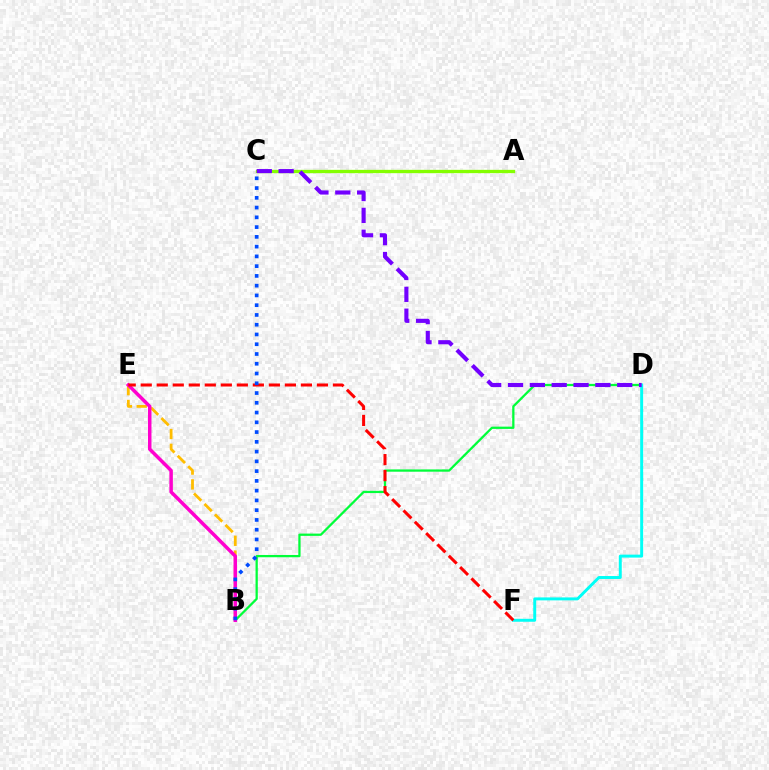{('B', 'D'): [{'color': '#00ff39', 'line_style': 'solid', 'thickness': 1.63}], ('B', 'E'): [{'color': '#ffbd00', 'line_style': 'dashed', 'thickness': 2.01}, {'color': '#ff00cf', 'line_style': 'solid', 'thickness': 2.52}], ('D', 'F'): [{'color': '#00fff6', 'line_style': 'solid', 'thickness': 2.12}], ('A', 'C'): [{'color': '#84ff00', 'line_style': 'solid', 'thickness': 2.39}], ('C', 'D'): [{'color': '#7200ff', 'line_style': 'dashed', 'thickness': 2.97}], ('E', 'F'): [{'color': '#ff0000', 'line_style': 'dashed', 'thickness': 2.18}], ('B', 'C'): [{'color': '#004bff', 'line_style': 'dotted', 'thickness': 2.65}]}